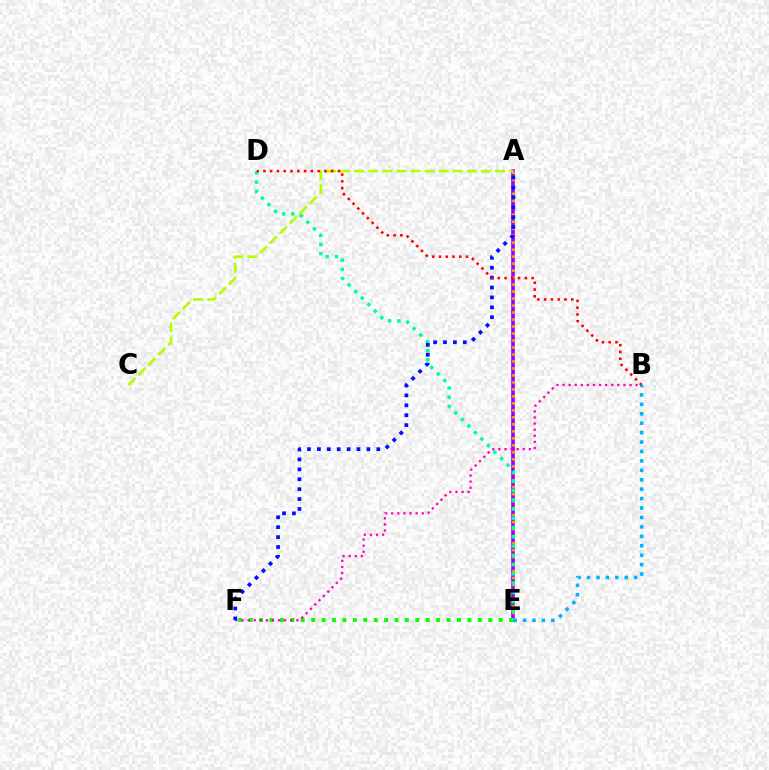{('A', 'E'): [{'color': '#9b00ff', 'line_style': 'solid', 'thickness': 2.61}, {'color': '#ffa500', 'line_style': 'dotted', 'thickness': 1.9}], ('E', 'F'): [{'color': '#08ff00', 'line_style': 'dotted', 'thickness': 2.83}], ('D', 'E'): [{'color': '#00ff9d', 'line_style': 'dotted', 'thickness': 2.51}], ('B', 'F'): [{'color': '#ff00bd', 'line_style': 'dotted', 'thickness': 1.66}], ('A', 'C'): [{'color': '#b3ff00', 'line_style': 'dashed', 'thickness': 1.91}], ('A', 'F'): [{'color': '#0010ff', 'line_style': 'dotted', 'thickness': 2.69}], ('B', 'D'): [{'color': '#ff0000', 'line_style': 'dotted', 'thickness': 1.84}], ('B', 'E'): [{'color': '#00b5ff', 'line_style': 'dotted', 'thickness': 2.56}]}